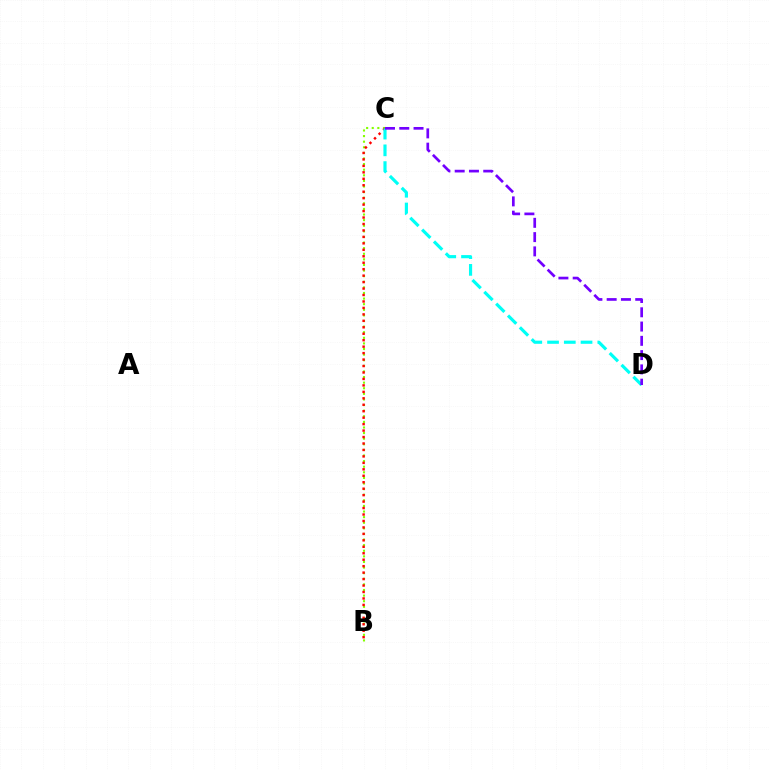{('B', 'C'): [{'color': '#84ff00', 'line_style': 'dotted', 'thickness': 1.52}, {'color': '#ff0000', 'line_style': 'dotted', 'thickness': 1.75}], ('C', 'D'): [{'color': '#00fff6', 'line_style': 'dashed', 'thickness': 2.28}, {'color': '#7200ff', 'line_style': 'dashed', 'thickness': 1.94}]}